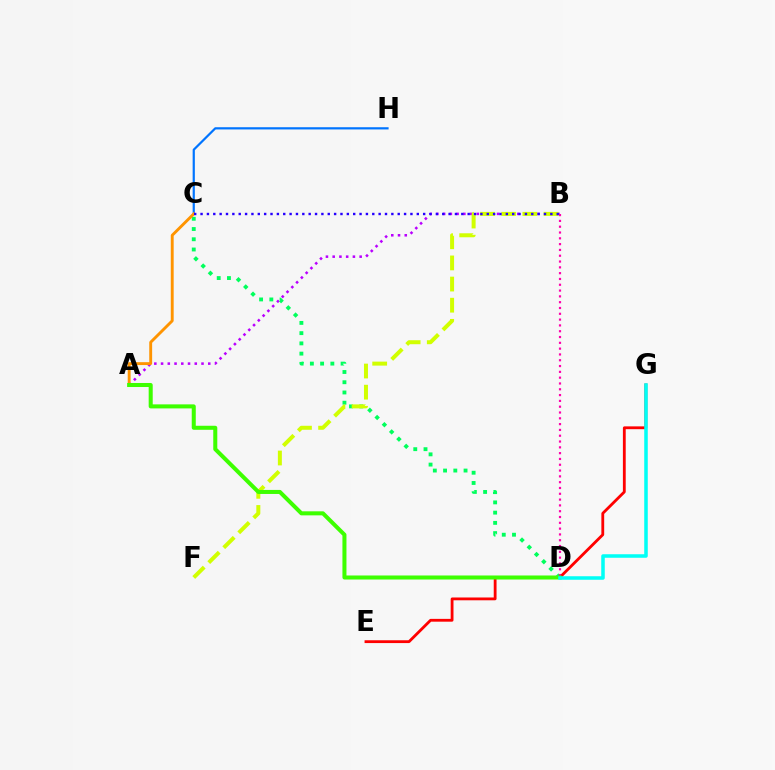{('A', 'B'): [{'color': '#b900ff', 'line_style': 'dotted', 'thickness': 1.83}], ('C', 'H'): [{'color': '#0074ff', 'line_style': 'solid', 'thickness': 1.59}], ('C', 'D'): [{'color': '#00ff5c', 'line_style': 'dotted', 'thickness': 2.78}], ('A', 'C'): [{'color': '#ff9400', 'line_style': 'solid', 'thickness': 2.08}], ('B', 'F'): [{'color': '#d1ff00', 'line_style': 'dashed', 'thickness': 2.87}], ('B', 'C'): [{'color': '#2500ff', 'line_style': 'dotted', 'thickness': 1.73}], ('E', 'G'): [{'color': '#ff0000', 'line_style': 'solid', 'thickness': 2.02}], ('B', 'D'): [{'color': '#ff00ac', 'line_style': 'dotted', 'thickness': 1.58}], ('A', 'D'): [{'color': '#3dff00', 'line_style': 'solid', 'thickness': 2.9}], ('D', 'G'): [{'color': '#00fff6', 'line_style': 'solid', 'thickness': 2.54}]}